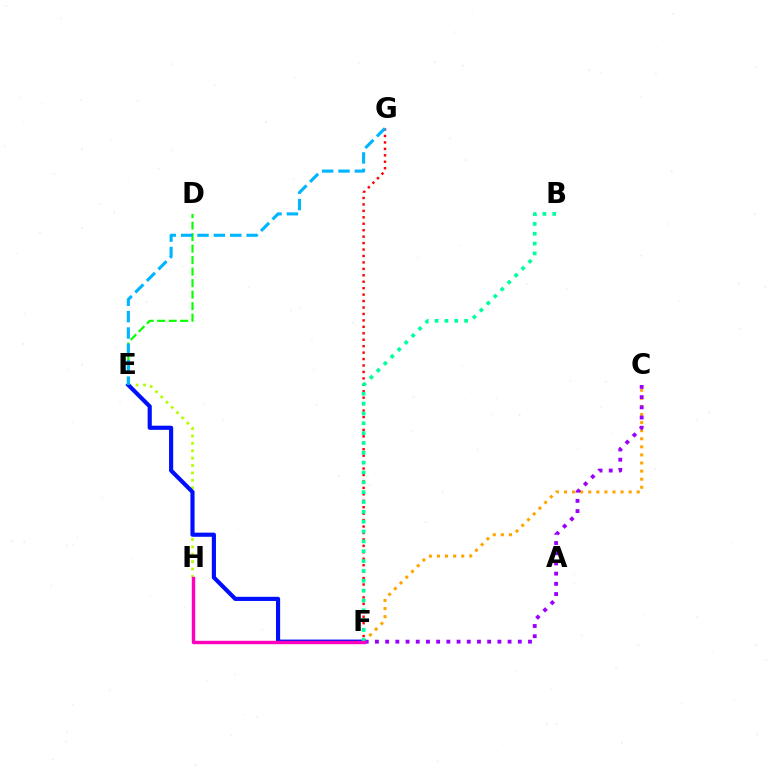{('D', 'E'): [{'color': '#08ff00', 'line_style': 'dashed', 'thickness': 1.56}], ('C', 'F'): [{'color': '#ffa500', 'line_style': 'dotted', 'thickness': 2.2}, {'color': '#9b00ff', 'line_style': 'dotted', 'thickness': 2.77}], ('E', 'H'): [{'color': '#b3ff00', 'line_style': 'dotted', 'thickness': 2.01}], ('E', 'F'): [{'color': '#0010ff', 'line_style': 'solid', 'thickness': 2.99}], ('F', 'G'): [{'color': '#ff0000', 'line_style': 'dotted', 'thickness': 1.75}], ('E', 'G'): [{'color': '#00b5ff', 'line_style': 'dashed', 'thickness': 2.22}], ('B', 'F'): [{'color': '#00ff9d', 'line_style': 'dotted', 'thickness': 2.67}], ('F', 'H'): [{'color': '#ff00bd', 'line_style': 'solid', 'thickness': 2.45}]}